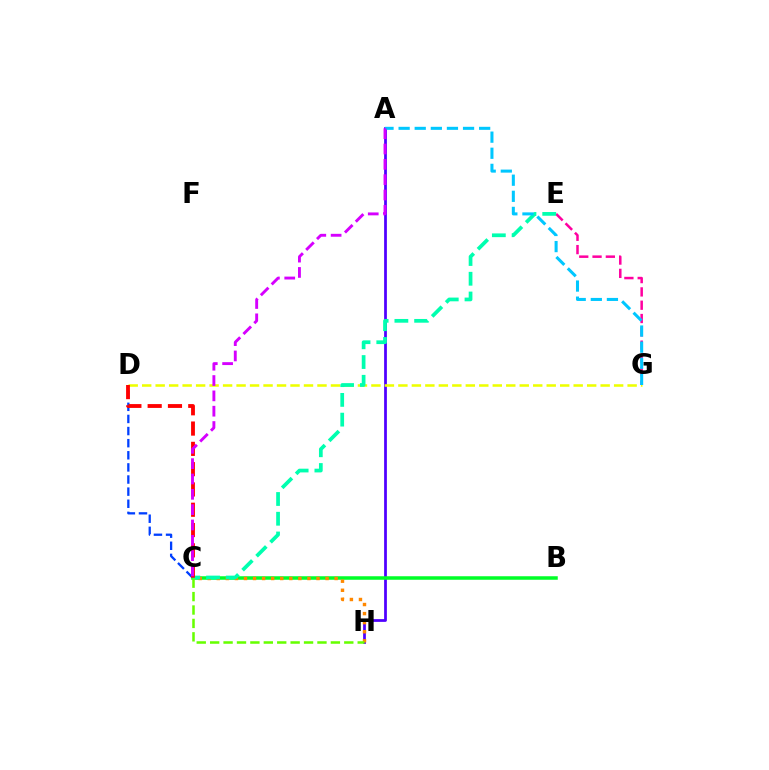{('E', 'G'): [{'color': '#ff00a0', 'line_style': 'dashed', 'thickness': 1.81}], ('A', 'H'): [{'color': '#4f00ff', 'line_style': 'solid', 'thickness': 1.98}], ('C', 'D'): [{'color': '#003fff', 'line_style': 'dashed', 'thickness': 1.65}, {'color': '#ff0000', 'line_style': 'dashed', 'thickness': 2.76}], ('B', 'C'): [{'color': '#00ff27', 'line_style': 'solid', 'thickness': 2.53}], ('D', 'G'): [{'color': '#eeff00', 'line_style': 'dashed', 'thickness': 1.83}], ('C', 'H'): [{'color': '#ff8800', 'line_style': 'dotted', 'thickness': 2.46}, {'color': '#66ff00', 'line_style': 'dashed', 'thickness': 1.82}], ('C', 'E'): [{'color': '#00ffaf', 'line_style': 'dashed', 'thickness': 2.68}], ('A', 'G'): [{'color': '#00c7ff', 'line_style': 'dashed', 'thickness': 2.19}], ('A', 'C'): [{'color': '#d600ff', 'line_style': 'dashed', 'thickness': 2.08}]}